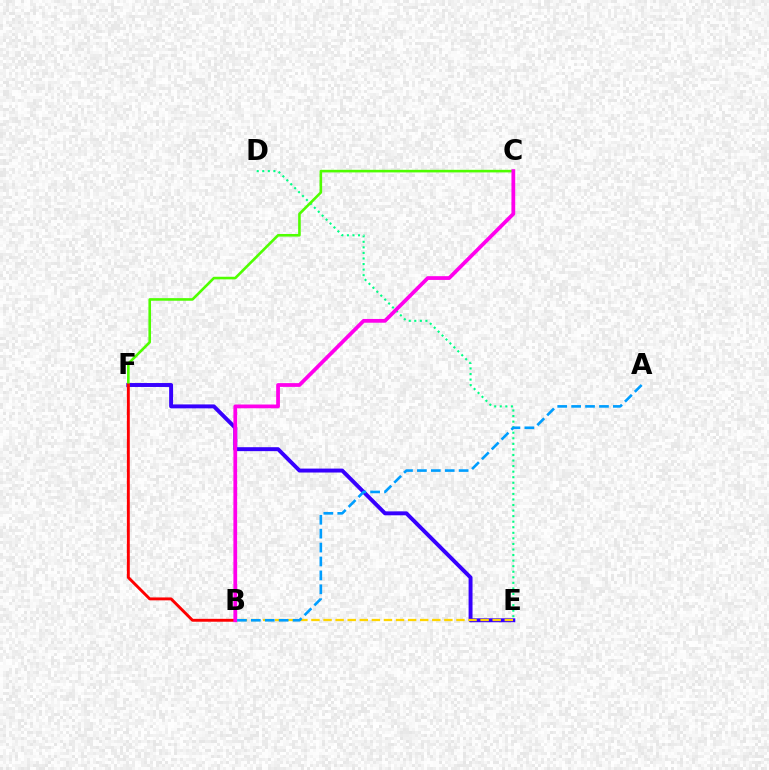{('D', 'E'): [{'color': '#00ff86', 'line_style': 'dotted', 'thickness': 1.51}], ('E', 'F'): [{'color': '#3700ff', 'line_style': 'solid', 'thickness': 2.84}], ('B', 'E'): [{'color': '#ffd500', 'line_style': 'dashed', 'thickness': 1.64}], ('C', 'F'): [{'color': '#4fff00', 'line_style': 'solid', 'thickness': 1.87}], ('B', 'F'): [{'color': '#ff0000', 'line_style': 'solid', 'thickness': 2.09}], ('B', 'C'): [{'color': '#ff00ed', 'line_style': 'solid', 'thickness': 2.7}], ('A', 'B'): [{'color': '#009eff', 'line_style': 'dashed', 'thickness': 1.89}]}